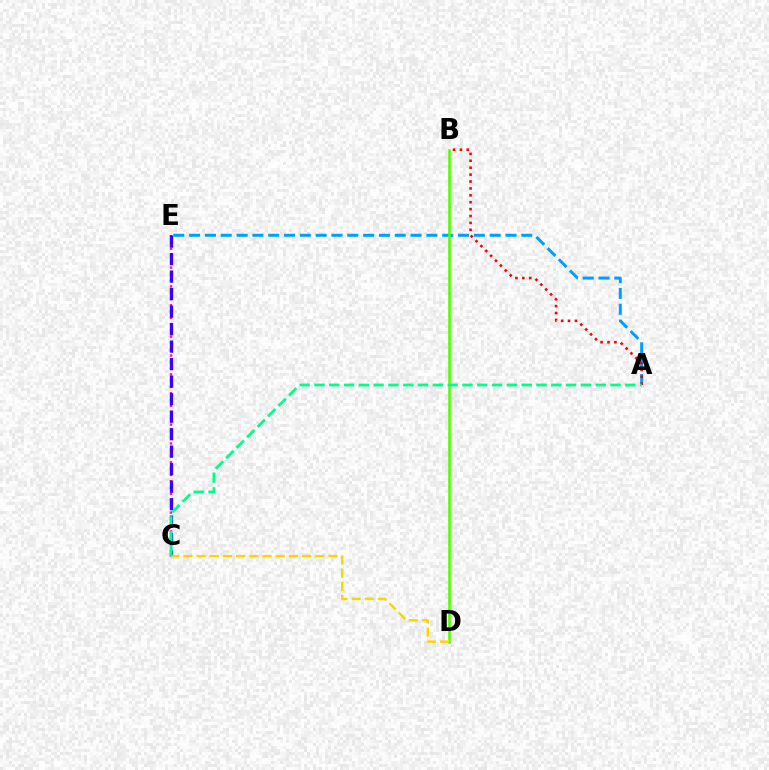{('A', 'E'): [{'color': '#009eff', 'line_style': 'dashed', 'thickness': 2.15}], ('A', 'B'): [{'color': '#ff0000', 'line_style': 'dotted', 'thickness': 1.88}], ('C', 'E'): [{'color': '#ff00ed', 'line_style': 'dotted', 'thickness': 1.71}, {'color': '#3700ff', 'line_style': 'dashed', 'thickness': 2.38}], ('B', 'D'): [{'color': '#4fff00', 'line_style': 'solid', 'thickness': 1.84}], ('C', 'D'): [{'color': '#ffd500', 'line_style': 'dashed', 'thickness': 1.79}], ('A', 'C'): [{'color': '#00ff86', 'line_style': 'dashed', 'thickness': 2.01}]}